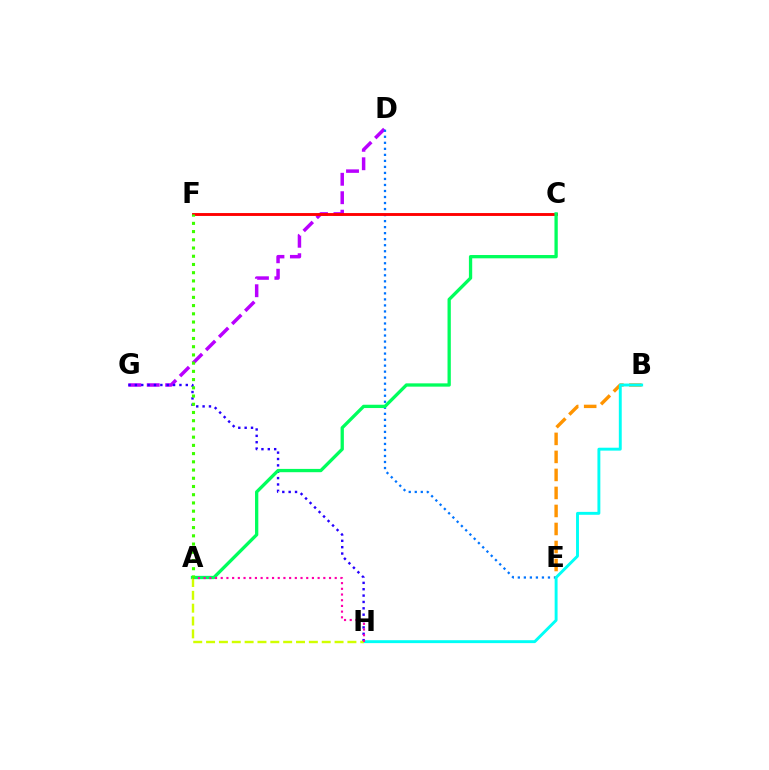{('D', 'G'): [{'color': '#b900ff', 'line_style': 'dashed', 'thickness': 2.51}], ('D', 'E'): [{'color': '#0074ff', 'line_style': 'dotted', 'thickness': 1.64}], ('B', 'E'): [{'color': '#ff9400', 'line_style': 'dashed', 'thickness': 2.45}], ('B', 'H'): [{'color': '#00fff6', 'line_style': 'solid', 'thickness': 2.09}], ('G', 'H'): [{'color': '#2500ff', 'line_style': 'dotted', 'thickness': 1.73}], ('C', 'F'): [{'color': '#ff0000', 'line_style': 'solid', 'thickness': 2.07}], ('A', 'C'): [{'color': '#00ff5c', 'line_style': 'solid', 'thickness': 2.37}], ('A', 'H'): [{'color': '#d1ff00', 'line_style': 'dashed', 'thickness': 1.75}, {'color': '#ff00ac', 'line_style': 'dotted', 'thickness': 1.55}], ('A', 'F'): [{'color': '#3dff00', 'line_style': 'dotted', 'thickness': 2.23}]}